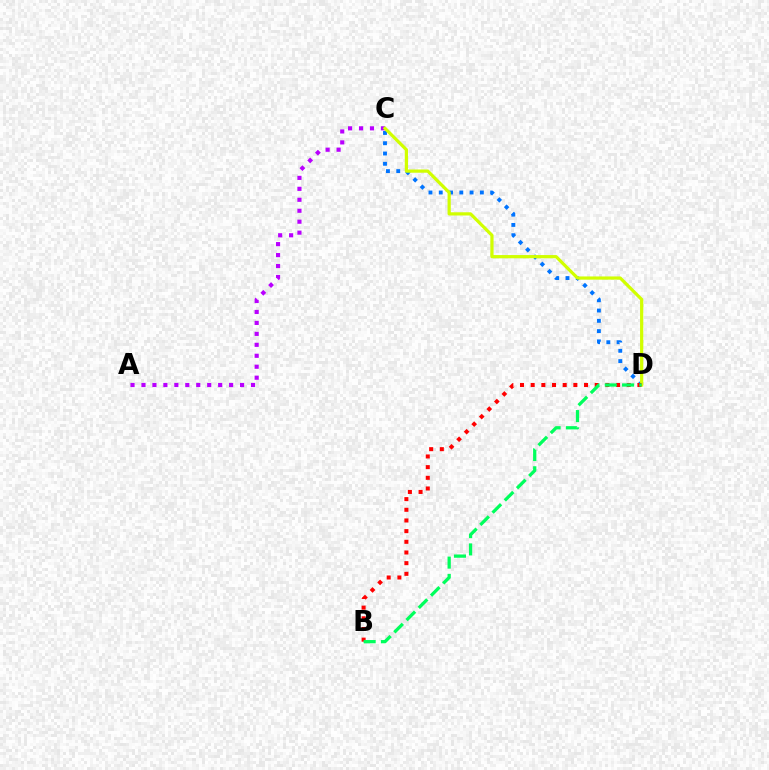{('C', 'D'): [{'color': '#0074ff', 'line_style': 'dotted', 'thickness': 2.79}, {'color': '#d1ff00', 'line_style': 'solid', 'thickness': 2.32}], ('A', 'C'): [{'color': '#b900ff', 'line_style': 'dotted', 'thickness': 2.98}], ('B', 'D'): [{'color': '#ff0000', 'line_style': 'dotted', 'thickness': 2.9}, {'color': '#00ff5c', 'line_style': 'dashed', 'thickness': 2.35}]}